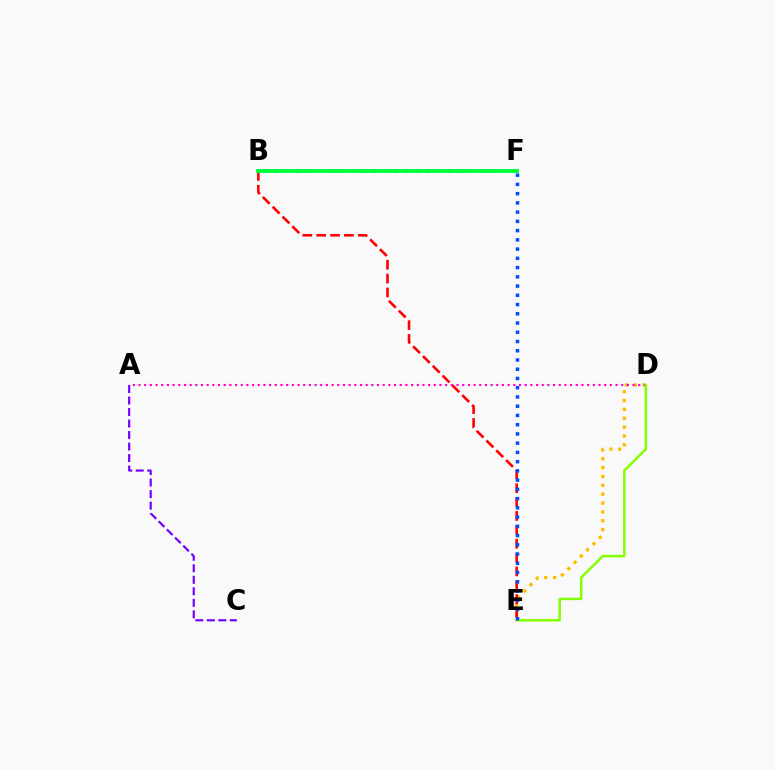{('D', 'E'): [{'color': '#ffbd00', 'line_style': 'dotted', 'thickness': 2.41}, {'color': '#84ff00', 'line_style': 'solid', 'thickness': 1.78}], ('A', 'C'): [{'color': '#7200ff', 'line_style': 'dashed', 'thickness': 1.56}], ('A', 'D'): [{'color': '#ff00cf', 'line_style': 'dotted', 'thickness': 1.54}], ('B', 'F'): [{'color': '#00fff6', 'line_style': 'dotted', 'thickness': 2.94}, {'color': '#00ff39', 'line_style': 'solid', 'thickness': 2.79}], ('B', 'E'): [{'color': '#ff0000', 'line_style': 'dashed', 'thickness': 1.88}], ('E', 'F'): [{'color': '#004bff', 'line_style': 'dotted', 'thickness': 2.51}]}